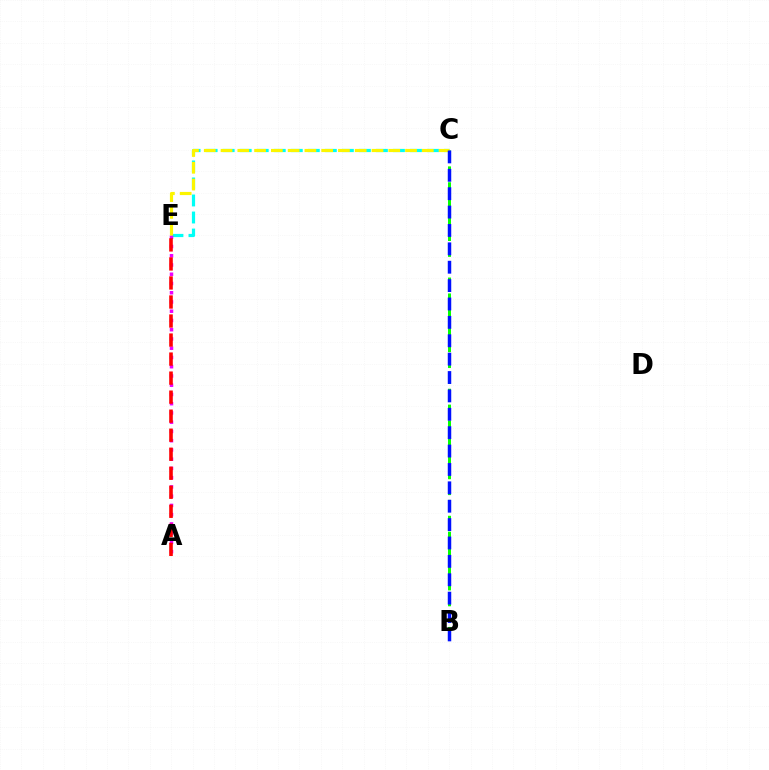{('C', 'E'): [{'color': '#00fff6', 'line_style': 'dashed', 'thickness': 2.31}, {'color': '#fcf500', 'line_style': 'dashed', 'thickness': 2.28}], ('A', 'E'): [{'color': '#ee00ff', 'line_style': 'dotted', 'thickness': 2.51}, {'color': '#ff0000', 'line_style': 'dashed', 'thickness': 2.58}], ('B', 'C'): [{'color': '#08ff00', 'line_style': 'dashed', 'thickness': 2.16}, {'color': '#0010ff', 'line_style': 'dashed', 'thickness': 2.5}]}